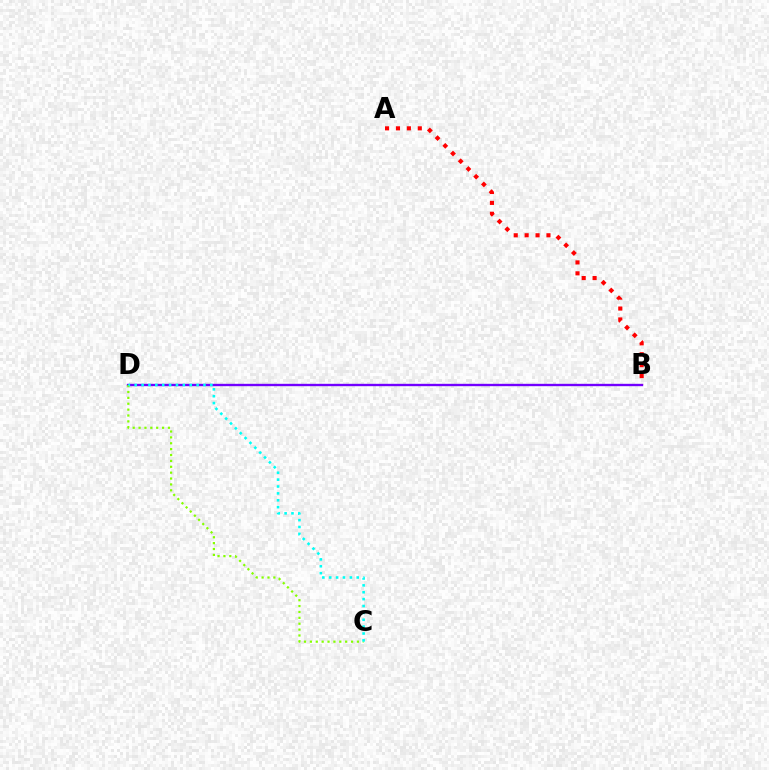{('B', 'D'): [{'color': '#7200ff', 'line_style': 'solid', 'thickness': 1.7}], ('C', 'D'): [{'color': '#84ff00', 'line_style': 'dotted', 'thickness': 1.6}, {'color': '#00fff6', 'line_style': 'dotted', 'thickness': 1.87}], ('A', 'B'): [{'color': '#ff0000', 'line_style': 'dotted', 'thickness': 2.96}]}